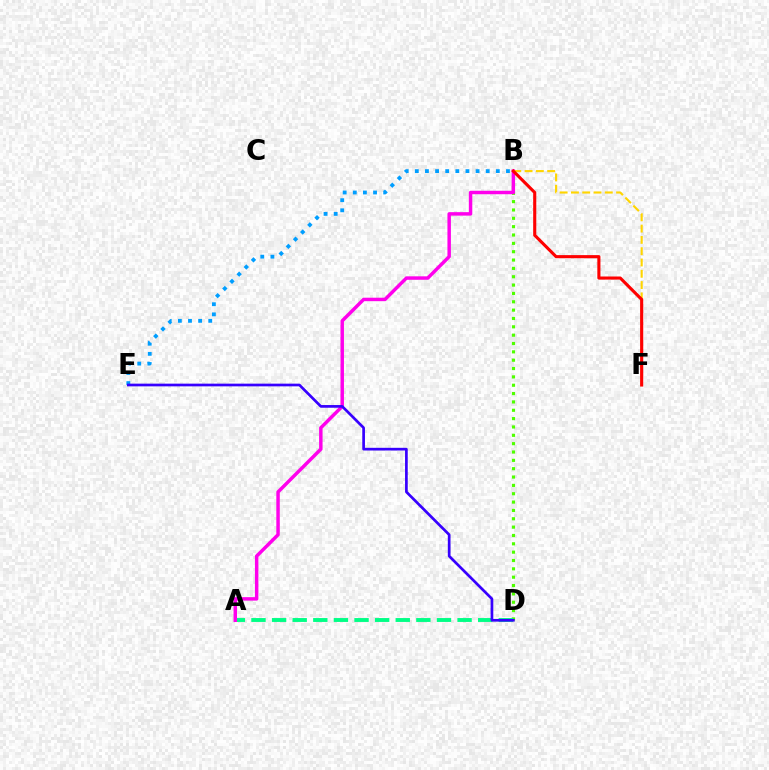{('B', 'E'): [{'color': '#009eff', 'line_style': 'dotted', 'thickness': 2.75}], ('B', 'D'): [{'color': '#4fff00', 'line_style': 'dotted', 'thickness': 2.27}], ('A', 'D'): [{'color': '#00ff86', 'line_style': 'dashed', 'thickness': 2.8}], ('A', 'B'): [{'color': '#ff00ed', 'line_style': 'solid', 'thickness': 2.49}], ('D', 'E'): [{'color': '#3700ff', 'line_style': 'solid', 'thickness': 1.94}], ('B', 'F'): [{'color': '#ffd500', 'line_style': 'dashed', 'thickness': 1.53}, {'color': '#ff0000', 'line_style': 'solid', 'thickness': 2.24}]}